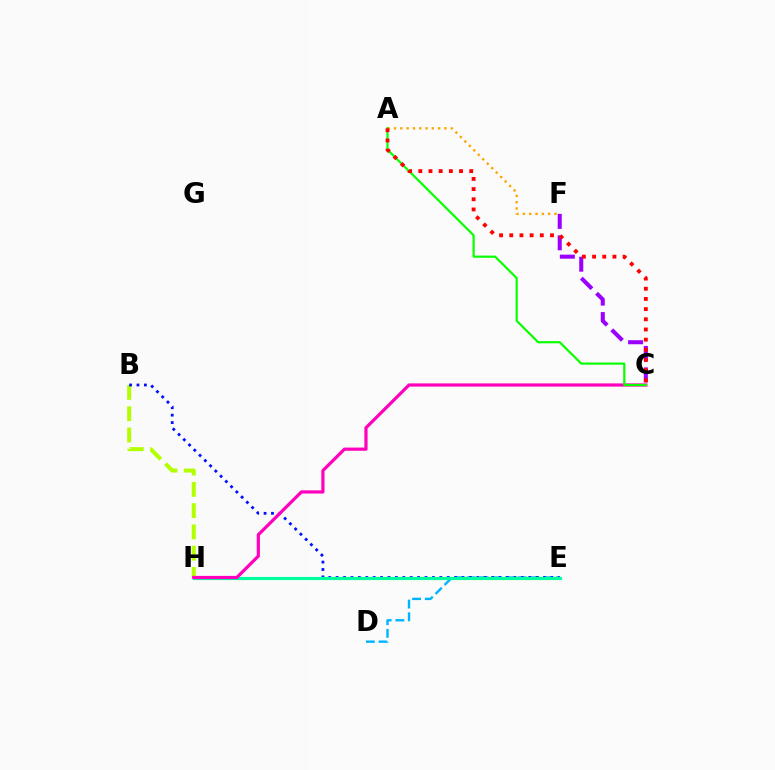{('B', 'H'): [{'color': '#b3ff00', 'line_style': 'dashed', 'thickness': 2.89}], ('A', 'F'): [{'color': '#ffa500', 'line_style': 'dotted', 'thickness': 1.71}], ('C', 'F'): [{'color': '#9b00ff', 'line_style': 'dashed', 'thickness': 2.91}], ('D', 'E'): [{'color': '#00b5ff', 'line_style': 'dashed', 'thickness': 1.73}], ('B', 'E'): [{'color': '#0010ff', 'line_style': 'dotted', 'thickness': 2.01}], ('E', 'H'): [{'color': '#00ff9d', 'line_style': 'solid', 'thickness': 2.28}], ('C', 'H'): [{'color': '#ff00bd', 'line_style': 'solid', 'thickness': 2.31}], ('A', 'C'): [{'color': '#08ff00', 'line_style': 'solid', 'thickness': 1.57}, {'color': '#ff0000', 'line_style': 'dotted', 'thickness': 2.77}]}